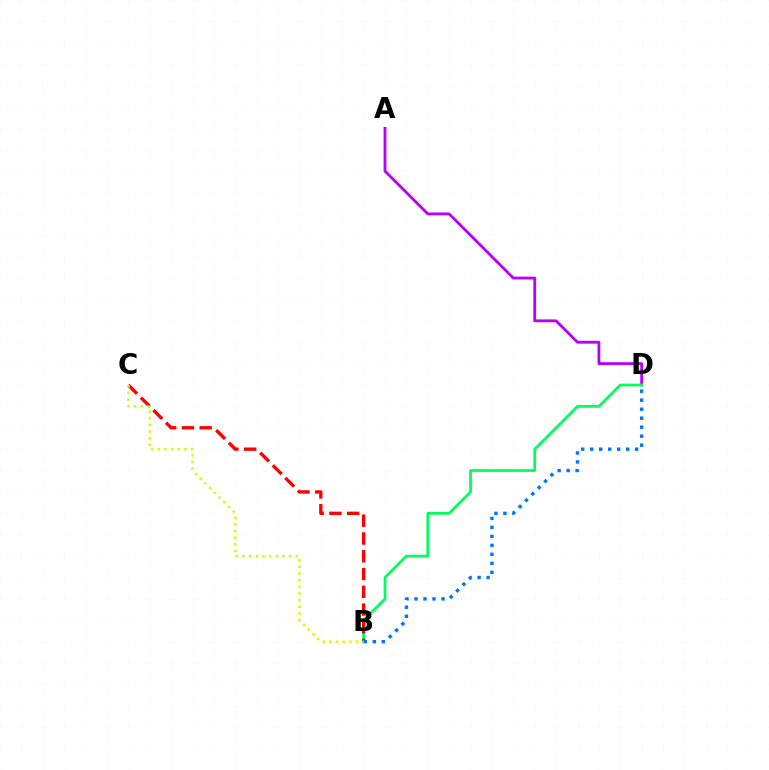{('A', 'D'): [{'color': '#b900ff', 'line_style': 'solid', 'thickness': 2.04}], ('B', 'D'): [{'color': '#00ff5c', 'line_style': 'solid', 'thickness': 1.96}, {'color': '#0074ff', 'line_style': 'dotted', 'thickness': 2.44}], ('B', 'C'): [{'color': '#ff0000', 'line_style': 'dashed', 'thickness': 2.41}, {'color': '#d1ff00', 'line_style': 'dotted', 'thickness': 1.81}]}